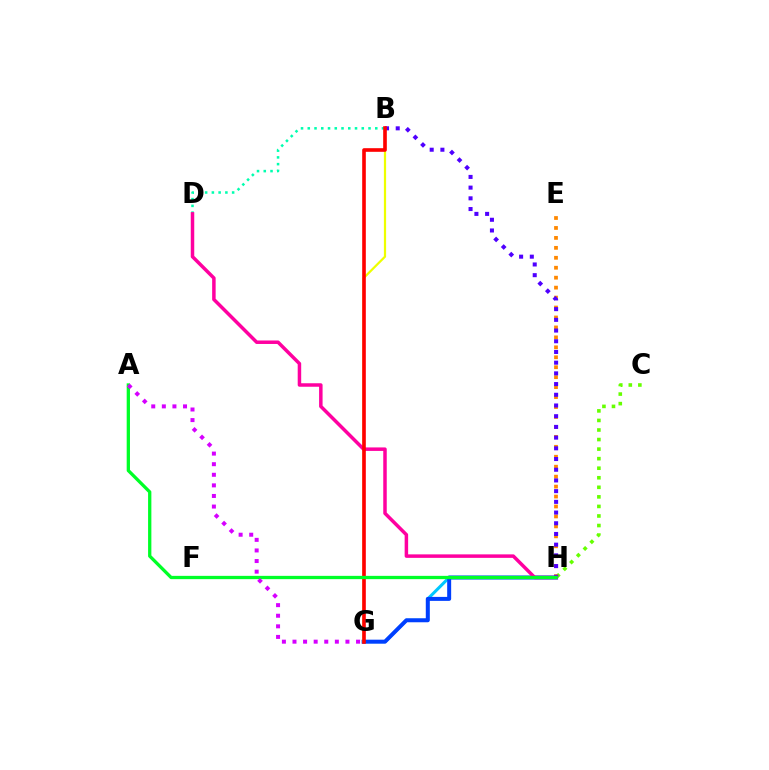{('C', 'H'): [{'color': '#66ff00', 'line_style': 'dotted', 'thickness': 2.6}], ('G', 'H'): [{'color': '#00c7ff', 'line_style': 'solid', 'thickness': 2.19}, {'color': '#003fff', 'line_style': 'solid', 'thickness': 2.86}], ('E', 'H'): [{'color': '#ff8800', 'line_style': 'dotted', 'thickness': 2.7}], ('B', 'H'): [{'color': '#4f00ff', 'line_style': 'dotted', 'thickness': 2.91}], ('B', 'G'): [{'color': '#eeff00', 'line_style': 'solid', 'thickness': 1.6}, {'color': '#ff0000', 'line_style': 'solid', 'thickness': 2.61}], ('B', 'D'): [{'color': '#00ffaf', 'line_style': 'dotted', 'thickness': 1.83}], ('D', 'H'): [{'color': '#ff00a0', 'line_style': 'solid', 'thickness': 2.51}], ('A', 'H'): [{'color': '#00ff27', 'line_style': 'solid', 'thickness': 2.37}], ('A', 'G'): [{'color': '#d600ff', 'line_style': 'dotted', 'thickness': 2.88}]}